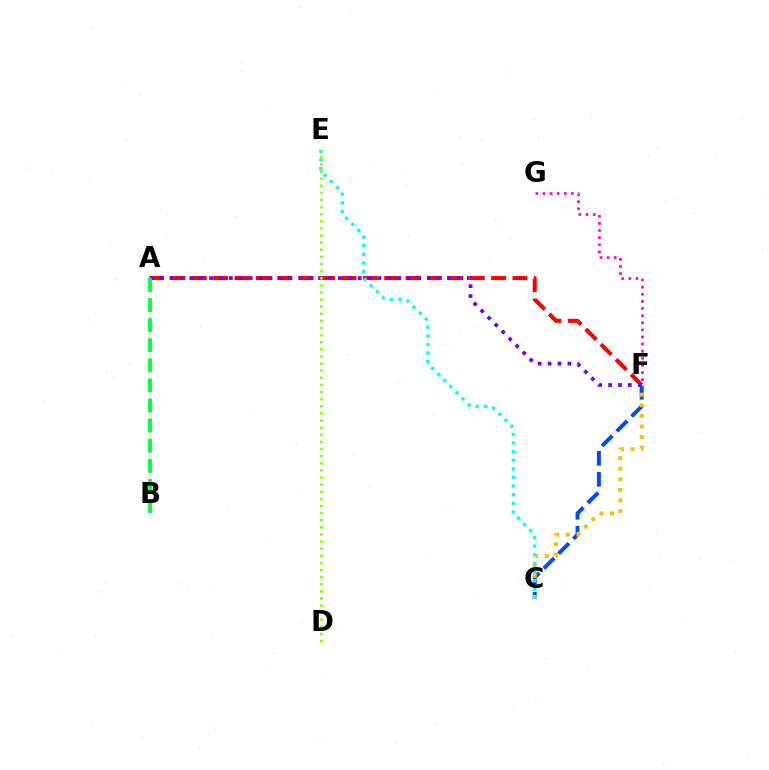{('A', 'F'): [{'color': '#ff0000', 'line_style': 'dashed', 'thickness': 2.9}, {'color': '#7200ff', 'line_style': 'dotted', 'thickness': 2.69}], ('C', 'F'): [{'color': '#004bff', 'line_style': 'dashed', 'thickness': 2.84}, {'color': '#ffbd00', 'line_style': 'dotted', 'thickness': 2.88}], ('C', 'E'): [{'color': '#00fff6', 'line_style': 'dotted', 'thickness': 2.34}], ('A', 'B'): [{'color': '#00ff39', 'line_style': 'dashed', 'thickness': 2.73}], ('F', 'G'): [{'color': '#ff00cf', 'line_style': 'dotted', 'thickness': 1.93}], ('D', 'E'): [{'color': '#84ff00', 'line_style': 'dotted', 'thickness': 1.93}]}